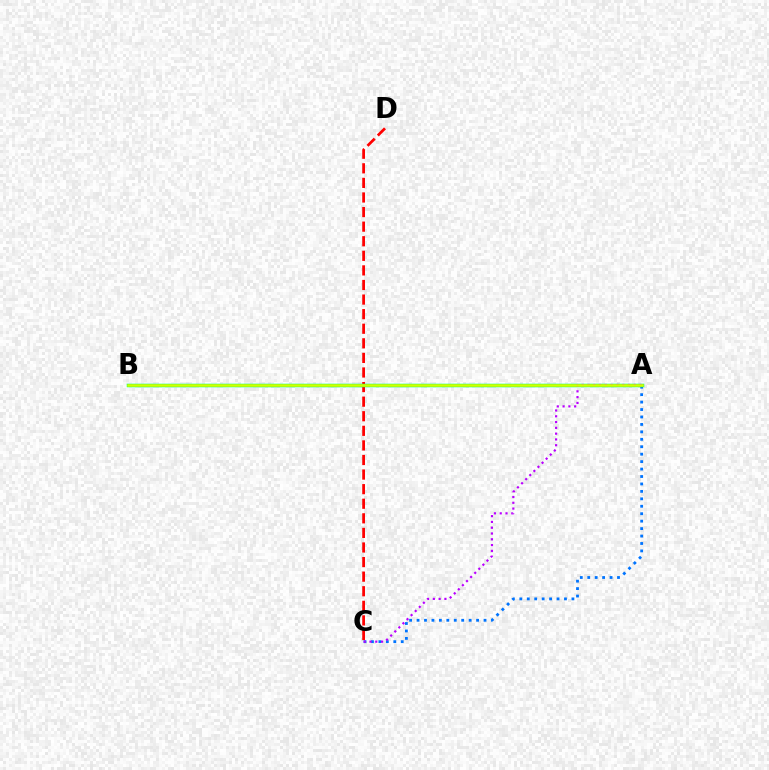{('A', 'C'): [{'color': '#0074ff', 'line_style': 'dotted', 'thickness': 2.02}, {'color': '#b900ff', 'line_style': 'dotted', 'thickness': 1.57}], ('C', 'D'): [{'color': '#ff0000', 'line_style': 'dashed', 'thickness': 1.98}], ('A', 'B'): [{'color': '#00ff5c', 'line_style': 'solid', 'thickness': 2.52}, {'color': '#d1ff00', 'line_style': 'solid', 'thickness': 1.86}]}